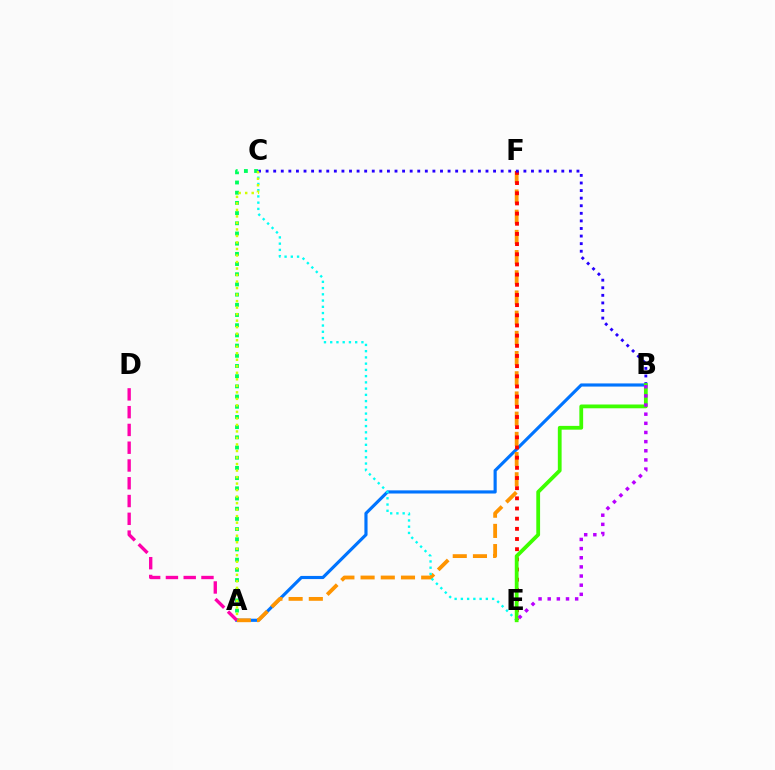{('A', 'B'): [{'color': '#0074ff', 'line_style': 'solid', 'thickness': 2.27}], ('A', 'F'): [{'color': '#ff9400', 'line_style': 'dashed', 'thickness': 2.74}], ('C', 'E'): [{'color': '#00fff6', 'line_style': 'dotted', 'thickness': 1.7}], ('E', 'F'): [{'color': '#ff0000', 'line_style': 'dotted', 'thickness': 2.76}], ('B', 'C'): [{'color': '#2500ff', 'line_style': 'dotted', 'thickness': 2.06}], ('B', 'E'): [{'color': '#3dff00', 'line_style': 'solid', 'thickness': 2.72}, {'color': '#b900ff', 'line_style': 'dotted', 'thickness': 2.49}], ('A', 'C'): [{'color': '#00ff5c', 'line_style': 'dotted', 'thickness': 2.77}, {'color': '#d1ff00', 'line_style': 'dotted', 'thickness': 1.77}], ('A', 'D'): [{'color': '#ff00ac', 'line_style': 'dashed', 'thickness': 2.41}]}